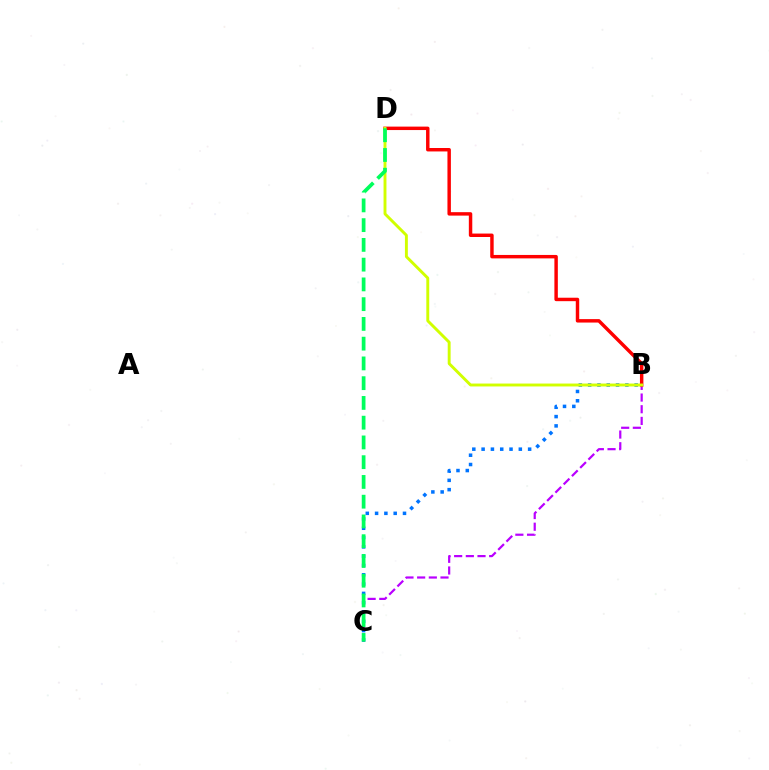{('B', 'C'): [{'color': '#b900ff', 'line_style': 'dashed', 'thickness': 1.59}, {'color': '#0074ff', 'line_style': 'dotted', 'thickness': 2.53}], ('B', 'D'): [{'color': '#ff0000', 'line_style': 'solid', 'thickness': 2.48}, {'color': '#d1ff00', 'line_style': 'solid', 'thickness': 2.09}], ('C', 'D'): [{'color': '#00ff5c', 'line_style': 'dashed', 'thickness': 2.68}]}